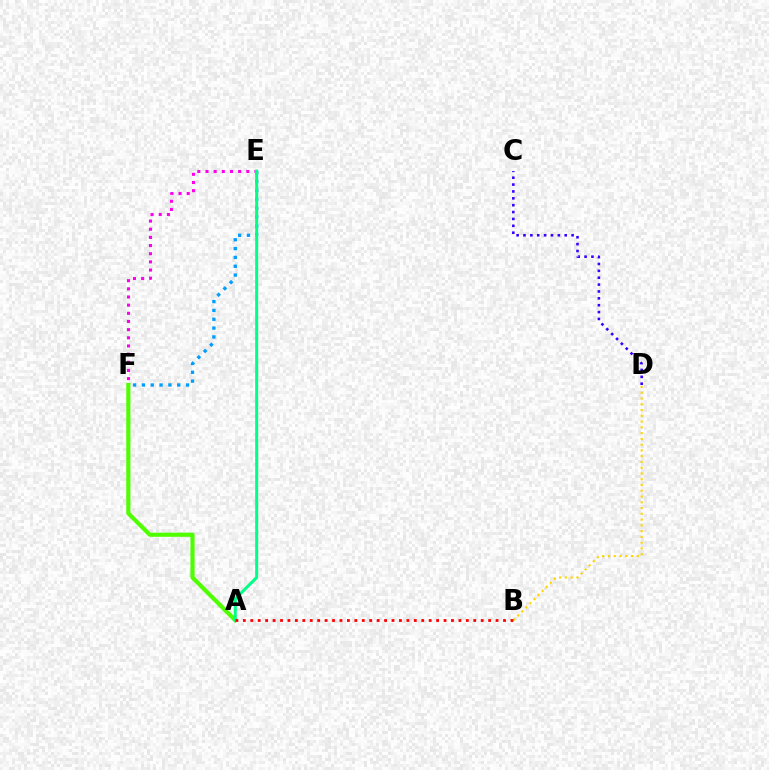{('B', 'D'): [{'color': '#ffd500', 'line_style': 'dotted', 'thickness': 1.57}], ('E', 'F'): [{'color': '#009eff', 'line_style': 'dotted', 'thickness': 2.4}, {'color': '#ff00ed', 'line_style': 'dotted', 'thickness': 2.22}], ('C', 'D'): [{'color': '#3700ff', 'line_style': 'dotted', 'thickness': 1.87}], ('A', 'F'): [{'color': '#4fff00', 'line_style': 'solid', 'thickness': 2.99}], ('A', 'E'): [{'color': '#00ff86', 'line_style': 'solid', 'thickness': 2.17}], ('A', 'B'): [{'color': '#ff0000', 'line_style': 'dotted', 'thickness': 2.02}]}